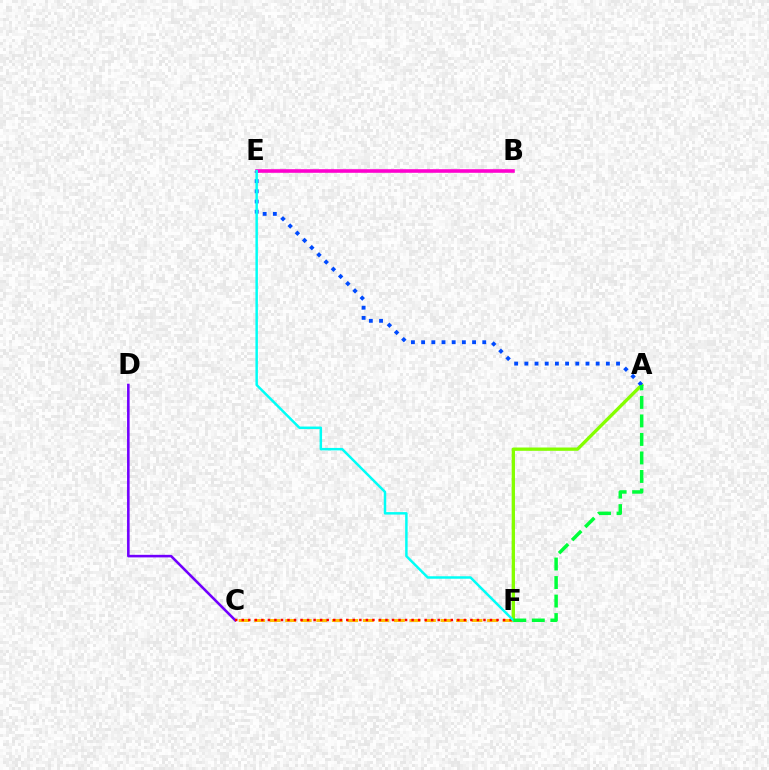{('A', 'F'): [{'color': '#84ff00', 'line_style': 'solid', 'thickness': 2.38}, {'color': '#00ff39', 'line_style': 'dashed', 'thickness': 2.51}], ('C', 'F'): [{'color': '#ffbd00', 'line_style': 'dashed', 'thickness': 2.11}, {'color': '#ff0000', 'line_style': 'dotted', 'thickness': 1.77}], ('C', 'D'): [{'color': '#7200ff', 'line_style': 'solid', 'thickness': 1.85}], ('A', 'E'): [{'color': '#004bff', 'line_style': 'dotted', 'thickness': 2.77}], ('B', 'E'): [{'color': '#ff00cf', 'line_style': 'solid', 'thickness': 2.59}], ('E', 'F'): [{'color': '#00fff6', 'line_style': 'solid', 'thickness': 1.78}]}